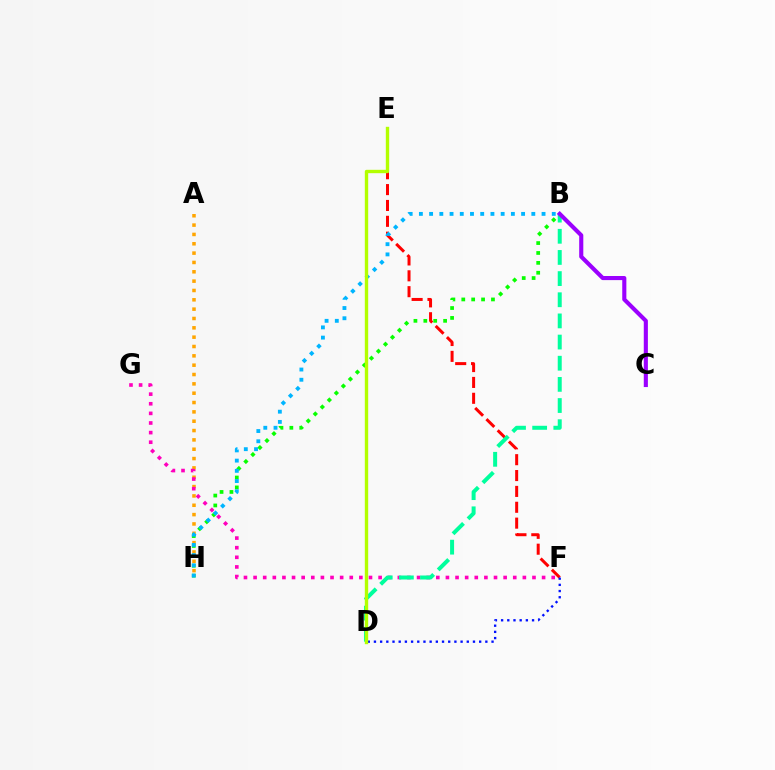{('E', 'F'): [{'color': '#ff0000', 'line_style': 'dashed', 'thickness': 2.15}], ('A', 'H'): [{'color': '#ffa500', 'line_style': 'dotted', 'thickness': 2.54}], ('F', 'G'): [{'color': '#ff00bd', 'line_style': 'dotted', 'thickness': 2.61}], ('B', 'D'): [{'color': '#00ff9d', 'line_style': 'dashed', 'thickness': 2.87}], ('B', 'H'): [{'color': '#08ff00', 'line_style': 'dotted', 'thickness': 2.69}, {'color': '#00b5ff', 'line_style': 'dotted', 'thickness': 2.78}], ('D', 'F'): [{'color': '#0010ff', 'line_style': 'dotted', 'thickness': 1.68}], ('D', 'E'): [{'color': '#b3ff00', 'line_style': 'solid', 'thickness': 2.43}], ('B', 'C'): [{'color': '#9b00ff', 'line_style': 'solid', 'thickness': 2.96}]}